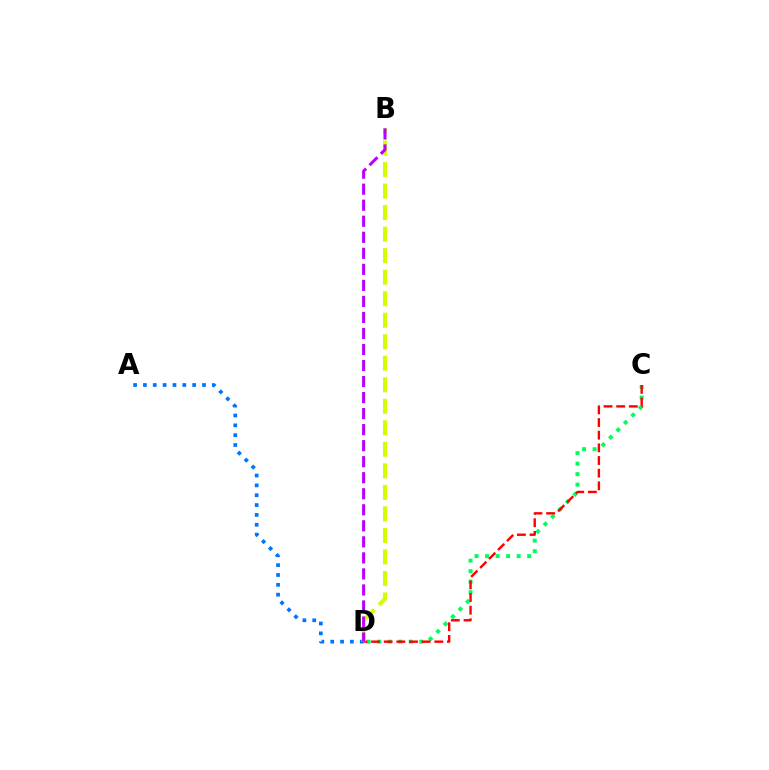{('A', 'D'): [{'color': '#0074ff', 'line_style': 'dotted', 'thickness': 2.68}], ('C', 'D'): [{'color': '#00ff5c', 'line_style': 'dotted', 'thickness': 2.86}, {'color': '#ff0000', 'line_style': 'dashed', 'thickness': 1.72}], ('B', 'D'): [{'color': '#d1ff00', 'line_style': 'dashed', 'thickness': 2.92}, {'color': '#b900ff', 'line_style': 'dashed', 'thickness': 2.18}]}